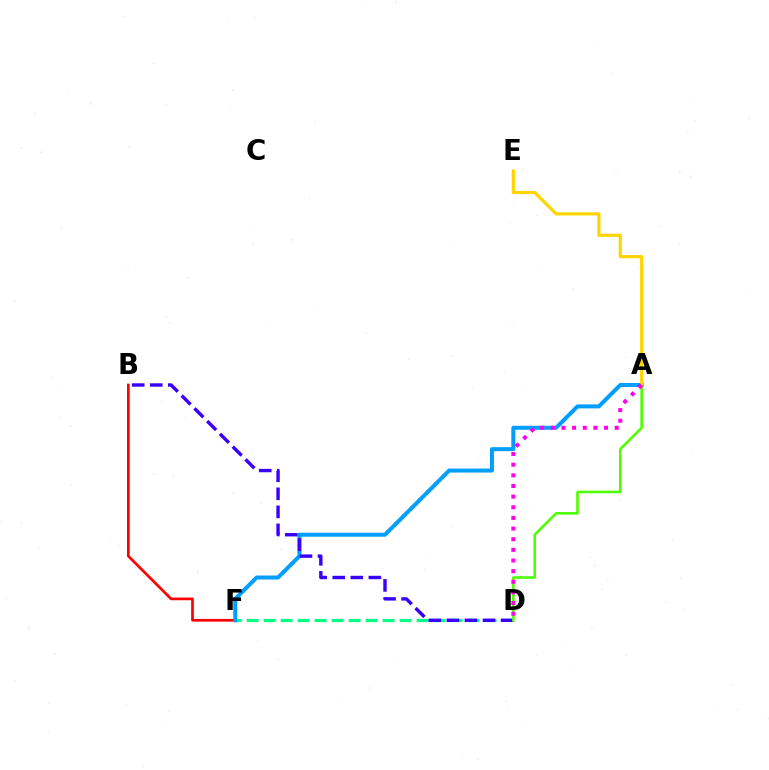{('D', 'F'): [{'color': '#00ff86', 'line_style': 'dashed', 'thickness': 2.31}], ('B', 'F'): [{'color': '#ff0000', 'line_style': 'solid', 'thickness': 1.95}], ('A', 'F'): [{'color': '#009eff', 'line_style': 'solid', 'thickness': 2.88}], ('B', 'D'): [{'color': '#3700ff', 'line_style': 'dashed', 'thickness': 2.45}], ('A', 'D'): [{'color': '#4fff00', 'line_style': 'solid', 'thickness': 1.87}, {'color': '#ff00ed', 'line_style': 'dotted', 'thickness': 2.89}], ('A', 'E'): [{'color': '#ffd500', 'line_style': 'solid', 'thickness': 2.3}]}